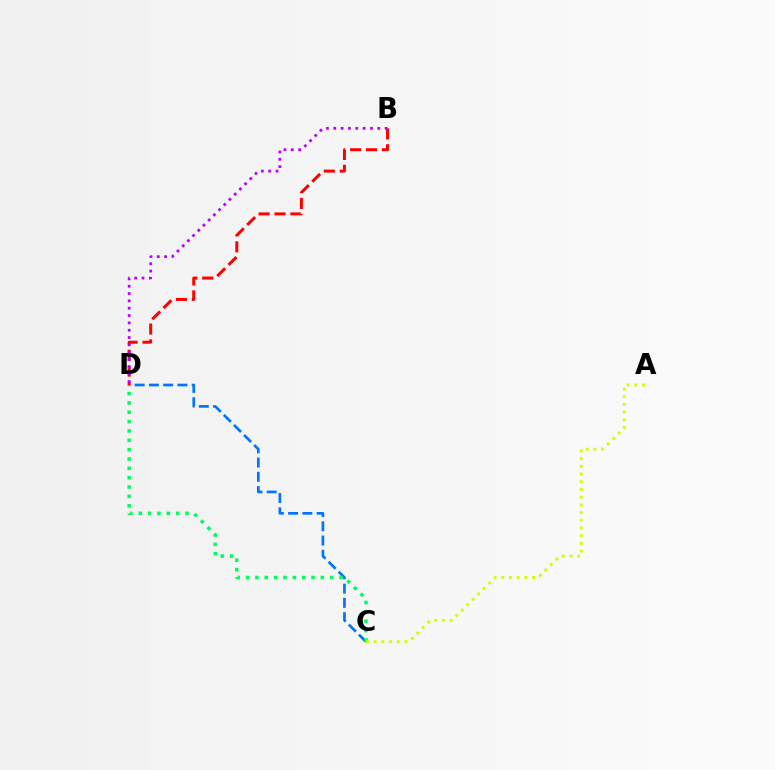{('C', 'D'): [{'color': '#0074ff', 'line_style': 'dashed', 'thickness': 1.94}, {'color': '#00ff5c', 'line_style': 'dotted', 'thickness': 2.54}], ('B', 'D'): [{'color': '#ff0000', 'line_style': 'dashed', 'thickness': 2.16}, {'color': '#b900ff', 'line_style': 'dotted', 'thickness': 1.99}], ('A', 'C'): [{'color': '#d1ff00', 'line_style': 'dotted', 'thickness': 2.09}]}